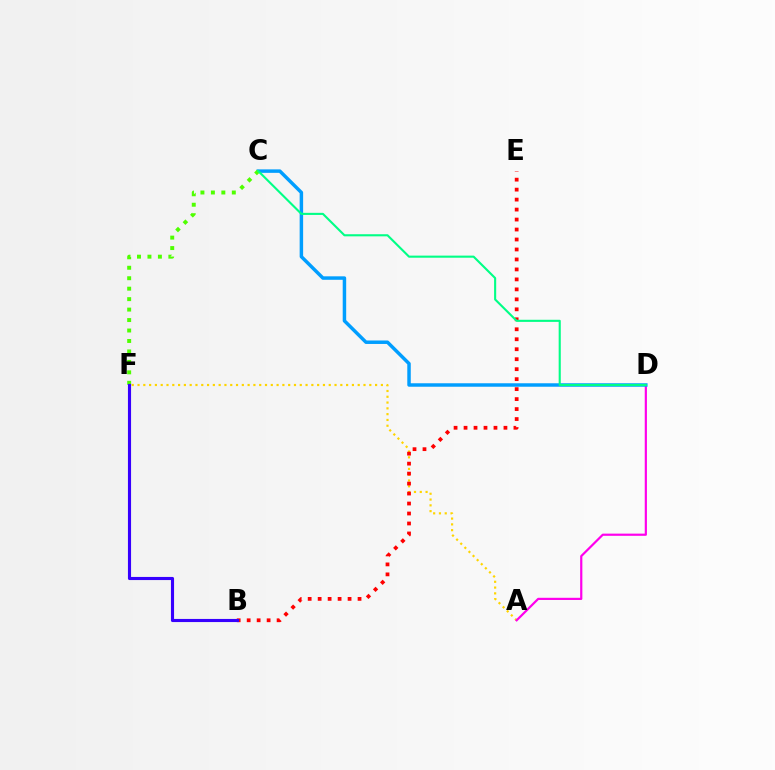{('A', 'F'): [{'color': '#ffd500', 'line_style': 'dotted', 'thickness': 1.57}], ('B', 'E'): [{'color': '#ff0000', 'line_style': 'dotted', 'thickness': 2.71}], ('A', 'D'): [{'color': '#ff00ed', 'line_style': 'solid', 'thickness': 1.58}], ('C', 'D'): [{'color': '#009eff', 'line_style': 'solid', 'thickness': 2.5}, {'color': '#00ff86', 'line_style': 'solid', 'thickness': 1.52}], ('C', 'F'): [{'color': '#4fff00', 'line_style': 'dotted', 'thickness': 2.84}], ('B', 'F'): [{'color': '#3700ff', 'line_style': 'solid', 'thickness': 2.24}]}